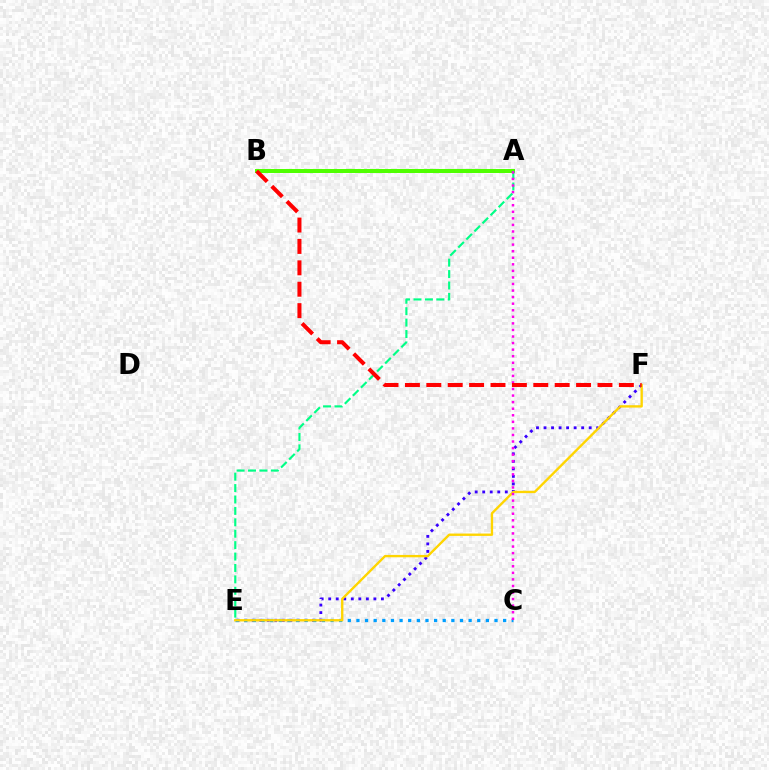{('E', 'F'): [{'color': '#3700ff', 'line_style': 'dotted', 'thickness': 2.05}, {'color': '#ffd500', 'line_style': 'solid', 'thickness': 1.7}], ('C', 'E'): [{'color': '#009eff', 'line_style': 'dotted', 'thickness': 2.34}], ('A', 'B'): [{'color': '#4fff00', 'line_style': 'solid', 'thickness': 2.89}], ('A', 'E'): [{'color': '#00ff86', 'line_style': 'dashed', 'thickness': 1.55}], ('A', 'C'): [{'color': '#ff00ed', 'line_style': 'dotted', 'thickness': 1.78}], ('B', 'F'): [{'color': '#ff0000', 'line_style': 'dashed', 'thickness': 2.91}]}